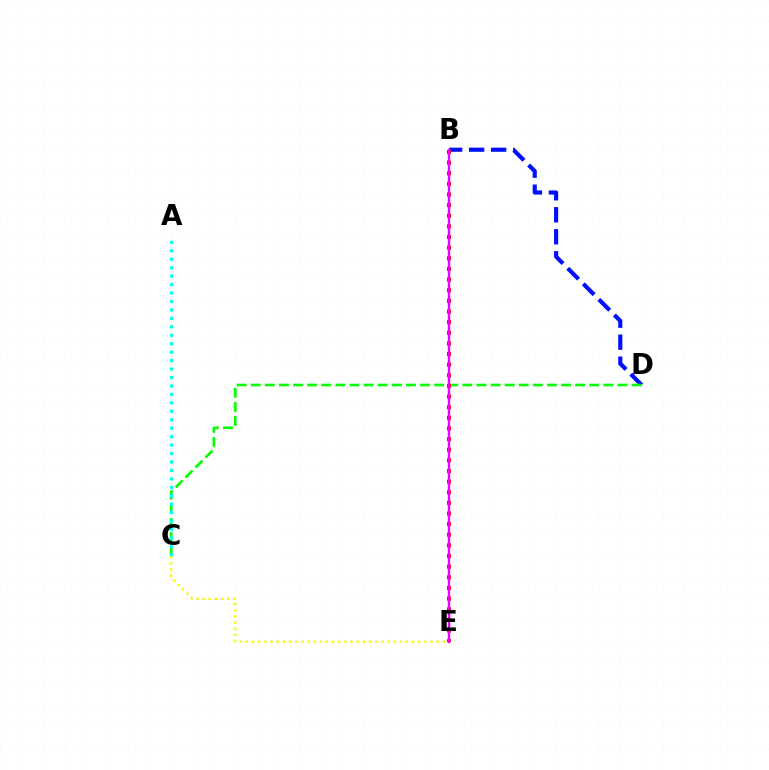{('B', 'D'): [{'color': '#0010ff', 'line_style': 'dashed', 'thickness': 2.99}], ('C', 'D'): [{'color': '#08ff00', 'line_style': 'dashed', 'thickness': 1.92}], ('A', 'C'): [{'color': '#00fff6', 'line_style': 'dotted', 'thickness': 2.29}], ('B', 'E'): [{'color': '#ff0000', 'line_style': 'dotted', 'thickness': 2.89}, {'color': '#ee00ff', 'line_style': 'solid', 'thickness': 1.72}], ('C', 'E'): [{'color': '#fcf500', 'line_style': 'dotted', 'thickness': 1.67}]}